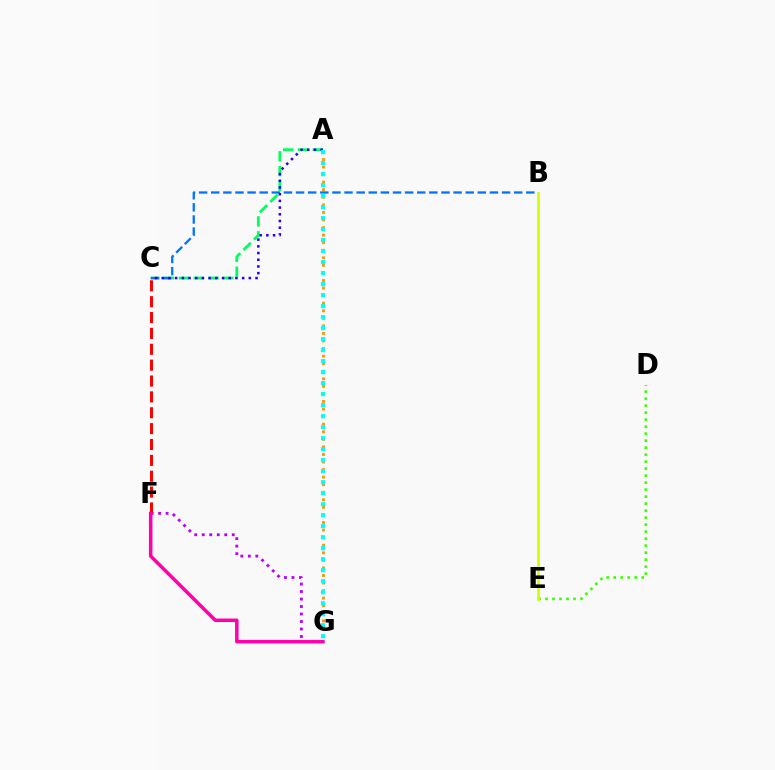{('A', 'G'): [{'color': '#ff9400', 'line_style': 'dotted', 'thickness': 2.05}, {'color': '#00fff6', 'line_style': 'dotted', 'thickness': 2.99}], ('D', 'E'): [{'color': '#3dff00', 'line_style': 'dotted', 'thickness': 1.9}], ('F', 'G'): [{'color': '#b900ff', 'line_style': 'dotted', 'thickness': 2.04}, {'color': '#ff00ac', 'line_style': 'solid', 'thickness': 2.52}], ('B', 'E'): [{'color': '#d1ff00', 'line_style': 'solid', 'thickness': 1.95}], ('A', 'C'): [{'color': '#00ff5c', 'line_style': 'dashed', 'thickness': 2.01}, {'color': '#2500ff', 'line_style': 'dotted', 'thickness': 1.82}], ('C', 'F'): [{'color': '#ff0000', 'line_style': 'dashed', 'thickness': 2.16}], ('B', 'C'): [{'color': '#0074ff', 'line_style': 'dashed', 'thickness': 1.65}]}